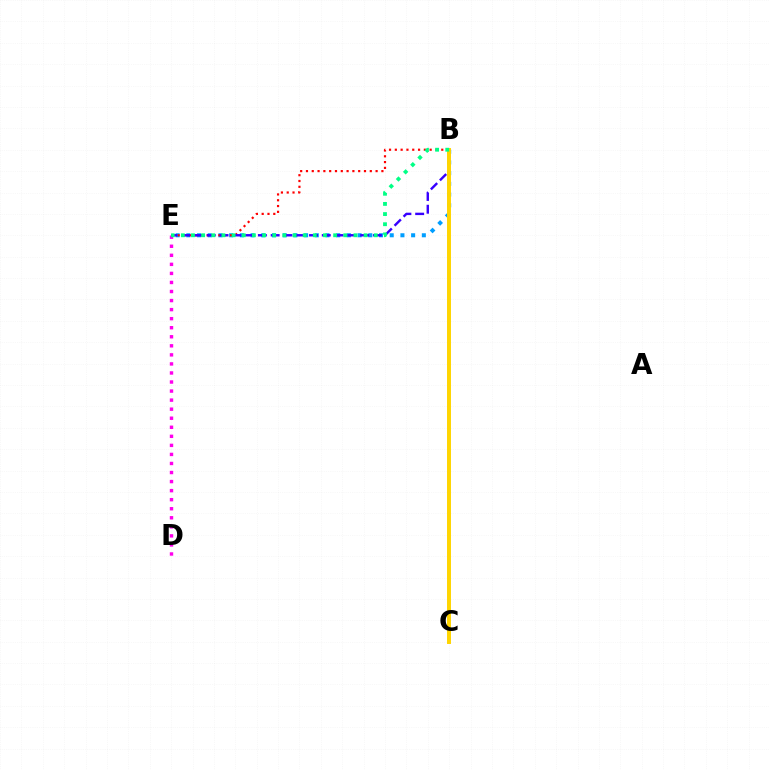{('B', 'C'): [{'color': '#4fff00', 'line_style': 'solid', 'thickness': 1.63}, {'color': '#ffd500', 'line_style': 'solid', 'thickness': 2.84}], ('B', 'E'): [{'color': '#009eff', 'line_style': 'dotted', 'thickness': 2.91}, {'color': '#ff0000', 'line_style': 'dotted', 'thickness': 1.58}, {'color': '#3700ff', 'line_style': 'dashed', 'thickness': 1.74}, {'color': '#00ff86', 'line_style': 'dotted', 'thickness': 2.76}], ('D', 'E'): [{'color': '#ff00ed', 'line_style': 'dotted', 'thickness': 2.46}]}